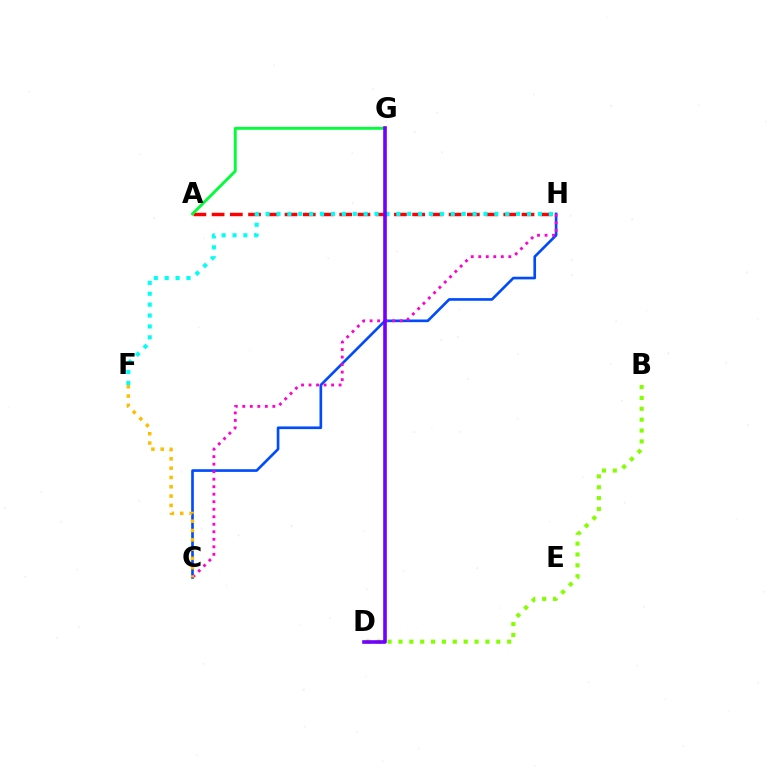{('A', 'H'): [{'color': '#ff0000', 'line_style': 'dashed', 'thickness': 2.48}], ('B', 'D'): [{'color': '#84ff00', 'line_style': 'dotted', 'thickness': 2.95}], ('F', 'H'): [{'color': '#00fff6', 'line_style': 'dotted', 'thickness': 2.96}], ('C', 'H'): [{'color': '#004bff', 'line_style': 'solid', 'thickness': 1.91}, {'color': '#ff00cf', 'line_style': 'dotted', 'thickness': 2.04}], ('A', 'G'): [{'color': '#00ff39', 'line_style': 'solid', 'thickness': 2.07}], ('D', 'G'): [{'color': '#7200ff', 'line_style': 'solid', 'thickness': 2.6}], ('C', 'F'): [{'color': '#ffbd00', 'line_style': 'dotted', 'thickness': 2.53}]}